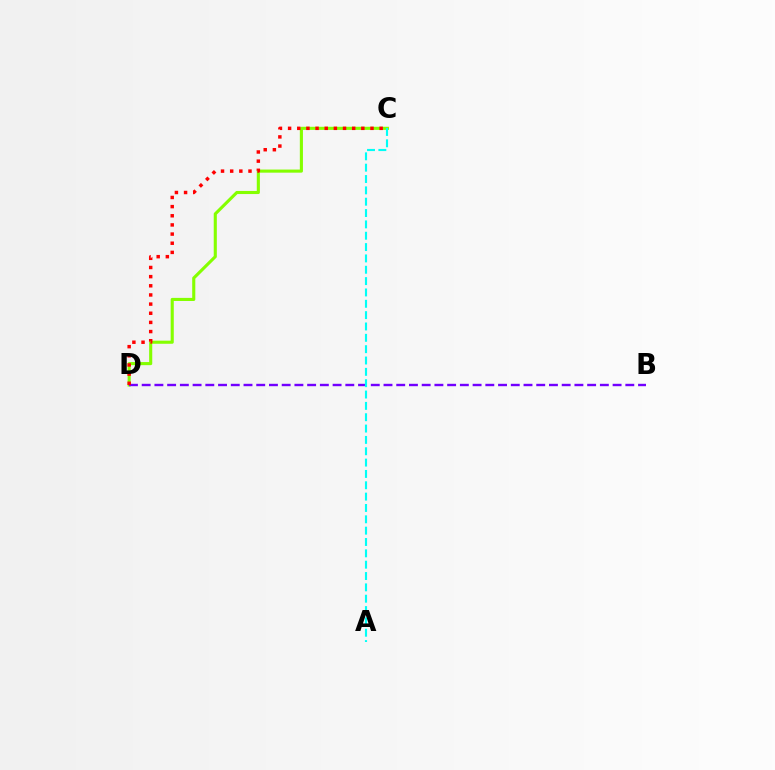{('C', 'D'): [{'color': '#84ff00', 'line_style': 'solid', 'thickness': 2.24}, {'color': '#ff0000', 'line_style': 'dotted', 'thickness': 2.49}], ('B', 'D'): [{'color': '#7200ff', 'line_style': 'dashed', 'thickness': 1.73}], ('A', 'C'): [{'color': '#00fff6', 'line_style': 'dashed', 'thickness': 1.54}]}